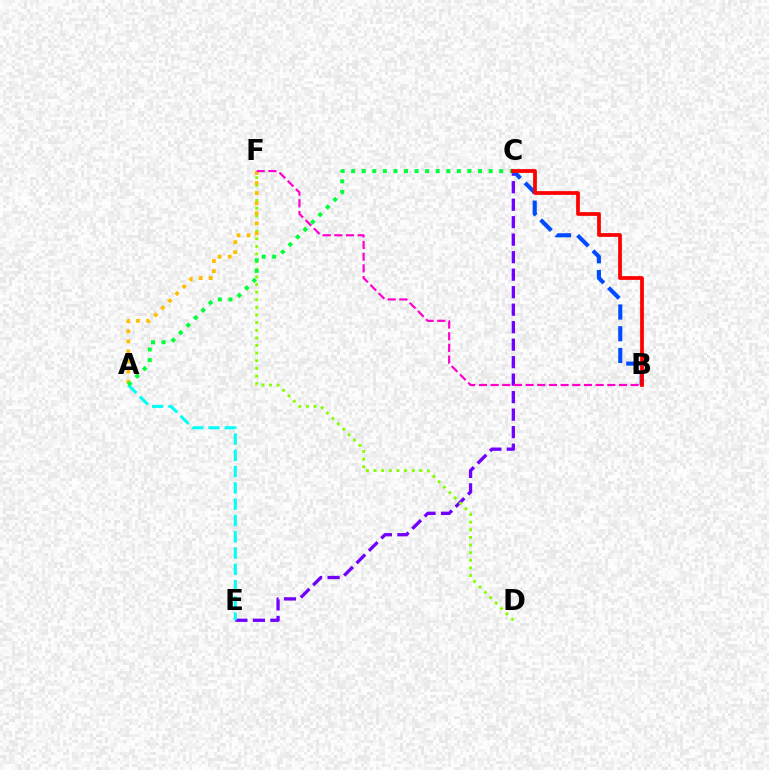{('C', 'E'): [{'color': '#7200ff', 'line_style': 'dashed', 'thickness': 2.38}], ('B', 'C'): [{'color': '#004bff', 'line_style': 'dashed', 'thickness': 2.95}, {'color': '#ff0000', 'line_style': 'solid', 'thickness': 2.7}], ('D', 'F'): [{'color': '#84ff00', 'line_style': 'dotted', 'thickness': 2.07}], ('A', 'F'): [{'color': '#ffbd00', 'line_style': 'dotted', 'thickness': 2.73}], ('A', 'E'): [{'color': '#00fff6', 'line_style': 'dashed', 'thickness': 2.21}], ('A', 'C'): [{'color': '#00ff39', 'line_style': 'dotted', 'thickness': 2.87}], ('B', 'F'): [{'color': '#ff00cf', 'line_style': 'dashed', 'thickness': 1.59}]}